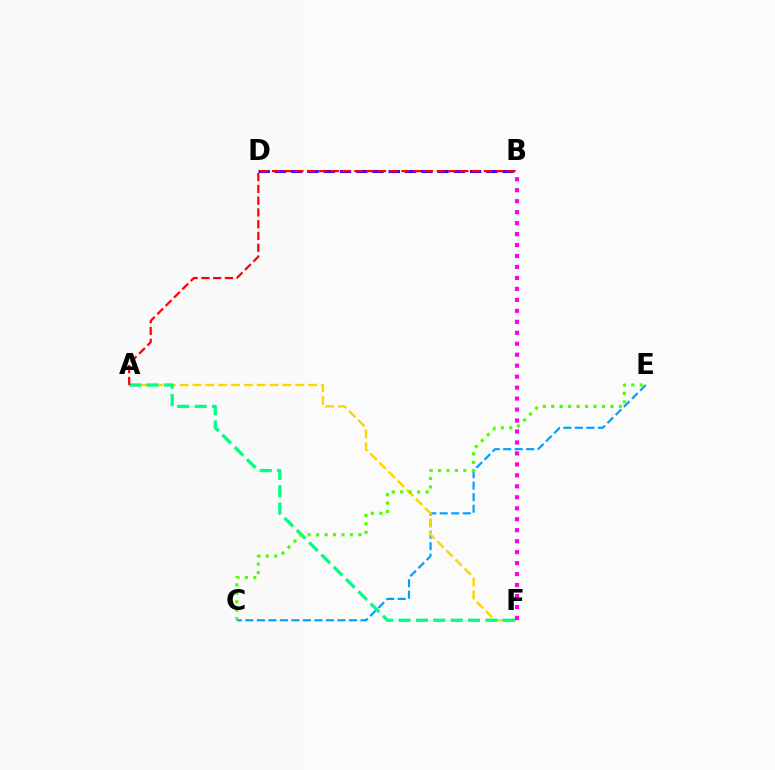{('C', 'E'): [{'color': '#009eff', 'line_style': 'dashed', 'thickness': 1.56}, {'color': '#4fff00', 'line_style': 'dotted', 'thickness': 2.3}], ('B', 'D'): [{'color': '#3700ff', 'line_style': 'dashed', 'thickness': 2.21}], ('A', 'F'): [{'color': '#ffd500', 'line_style': 'dashed', 'thickness': 1.75}, {'color': '#00ff86', 'line_style': 'dashed', 'thickness': 2.36}], ('B', 'F'): [{'color': '#ff00ed', 'line_style': 'dotted', 'thickness': 2.98}], ('A', 'B'): [{'color': '#ff0000', 'line_style': 'dashed', 'thickness': 1.6}]}